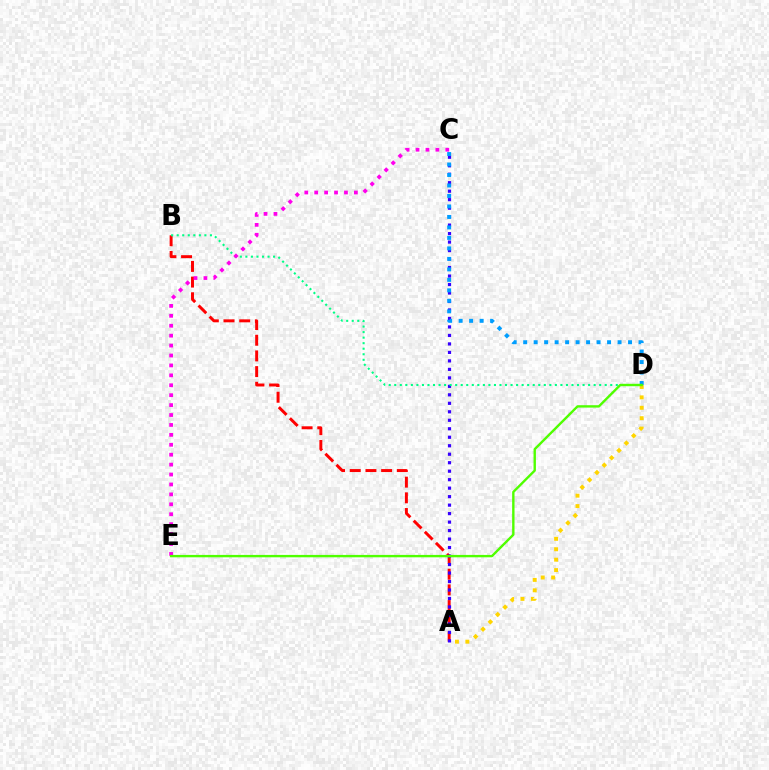{('A', 'B'): [{'color': '#ff0000', 'line_style': 'dashed', 'thickness': 2.13}], ('A', 'C'): [{'color': '#3700ff', 'line_style': 'dotted', 'thickness': 2.31}], ('B', 'D'): [{'color': '#00ff86', 'line_style': 'dotted', 'thickness': 1.5}], ('A', 'D'): [{'color': '#ffd500', 'line_style': 'dotted', 'thickness': 2.83}], ('C', 'D'): [{'color': '#009eff', 'line_style': 'dotted', 'thickness': 2.85}], ('C', 'E'): [{'color': '#ff00ed', 'line_style': 'dotted', 'thickness': 2.7}], ('D', 'E'): [{'color': '#4fff00', 'line_style': 'solid', 'thickness': 1.72}]}